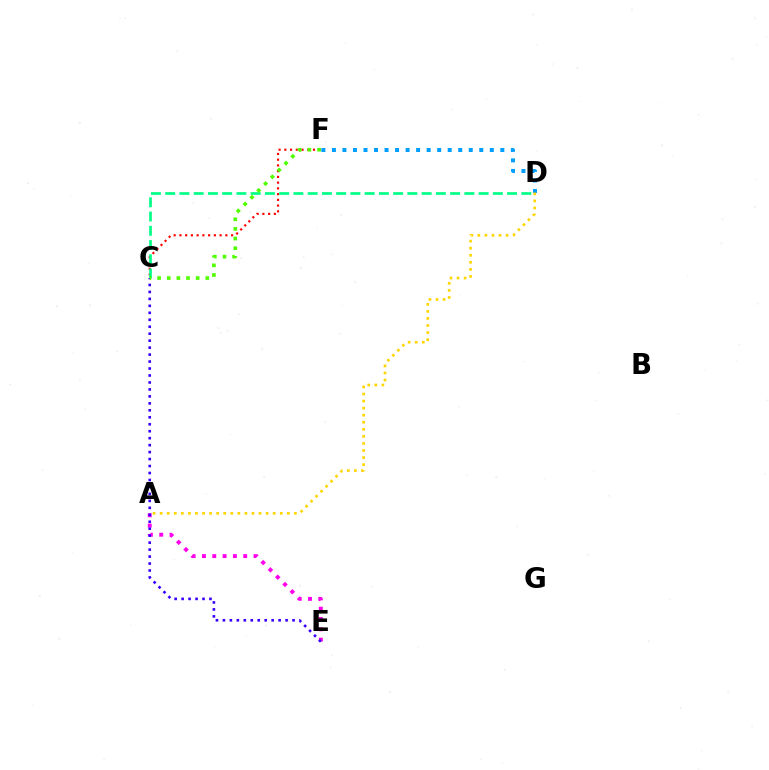{('C', 'F'): [{'color': '#ff0000', 'line_style': 'dotted', 'thickness': 1.56}, {'color': '#4fff00', 'line_style': 'dotted', 'thickness': 2.62}], ('D', 'F'): [{'color': '#009eff', 'line_style': 'dotted', 'thickness': 2.86}], ('A', 'D'): [{'color': '#ffd500', 'line_style': 'dotted', 'thickness': 1.92}], ('C', 'D'): [{'color': '#00ff86', 'line_style': 'dashed', 'thickness': 1.94}], ('A', 'E'): [{'color': '#ff00ed', 'line_style': 'dotted', 'thickness': 2.8}], ('C', 'E'): [{'color': '#3700ff', 'line_style': 'dotted', 'thickness': 1.89}]}